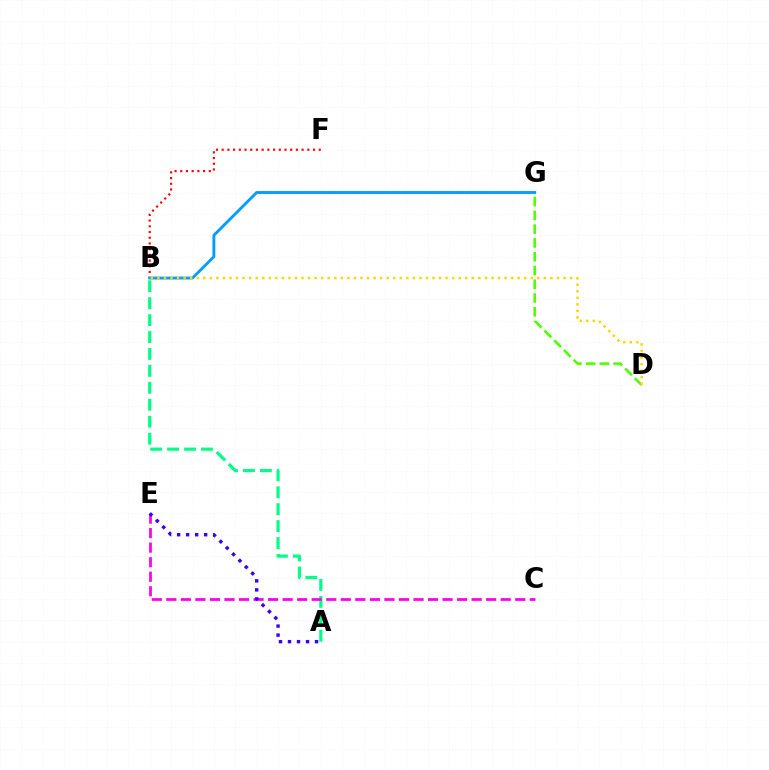{('D', 'G'): [{'color': '#4fff00', 'line_style': 'dashed', 'thickness': 1.87}], ('B', 'F'): [{'color': '#ff0000', 'line_style': 'dotted', 'thickness': 1.55}], ('A', 'B'): [{'color': '#00ff86', 'line_style': 'dashed', 'thickness': 2.3}], ('B', 'G'): [{'color': '#009eff', 'line_style': 'solid', 'thickness': 2.07}], ('B', 'D'): [{'color': '#ffd500', 'line_style': 'dotted', 'thickness': 1.78}], ('C', 'E'): [{'color': '#ff00ed', 'line_style': 'dashed', 'thickness': 1.98}], ('A', 'E'): [{'color': '#3700ff', 'line_style': 'dotted', 'thickness': 2.45}]}